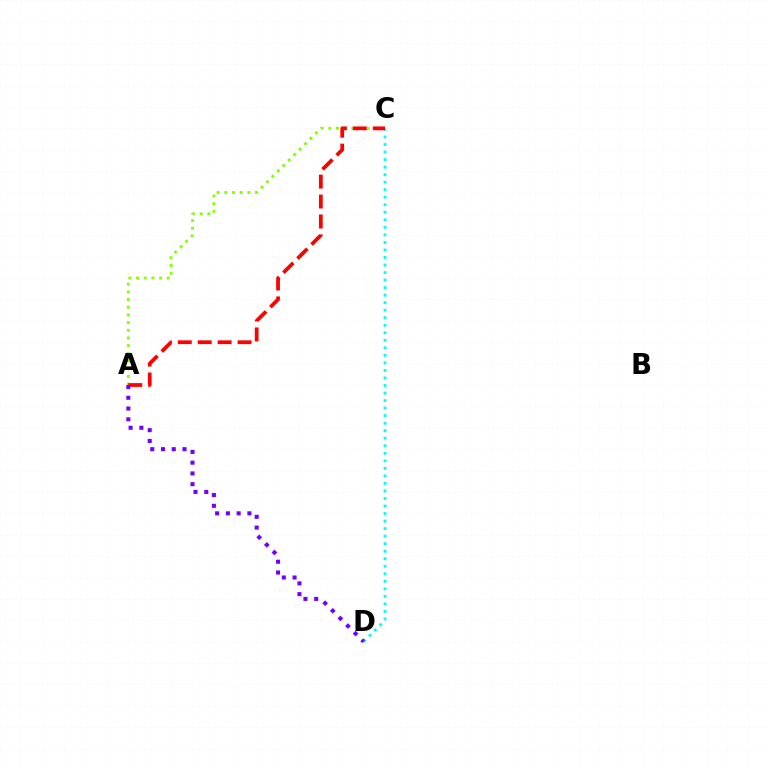{('C', 'D'): [{'color': '#00fff6', 'line_style': 'dotted', 'thickness': 2.05}], ('A', 'C'): [{'color': '#84ff00', 'line_style': 'dotted', 'thickness': 2.09}, {'color': '#ff0000', 'line_style': 'dashed', 'thickness': 2.71}], ('A', 'D'): [{'color': '#7200ff', 'line_style': 'dotted', 'thickness': 2.92}]}